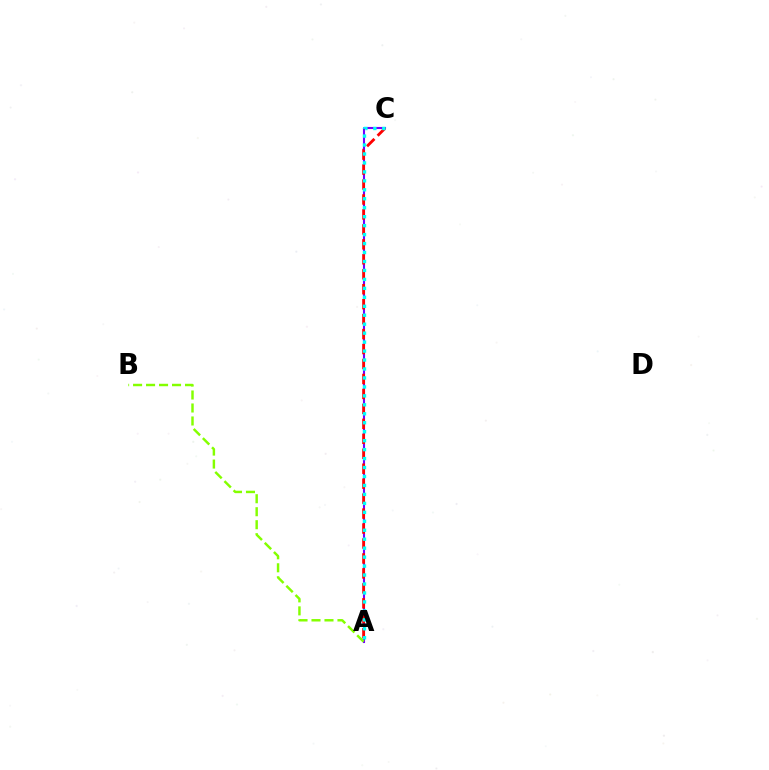{('A', 'C'): [{'color': '#7200ff', 'line_style': 'solid', 'thickness': 1.51}, {'color': '#ff0000', 'line_style': 'dashed', 'thickness': 2.03}, {'color': '#00fff6', 'line_style': 'dotted', 'thickness': 2.43}], ('A', 'B'): [{'color': '#84ff00', 'line_style': 'dashed', 'thickness': 1.76}]}